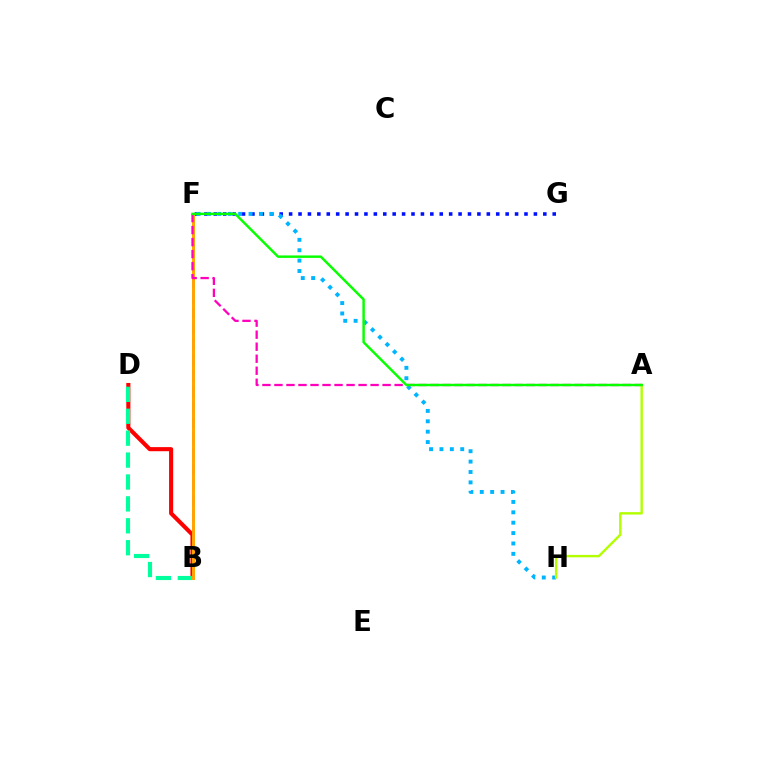{('B', 'D'): [{'color': '#ff0000', 'line_style': 'solid', 'thickness': 2.95}, {'color': '#00ff9d', 'line_style': 'dashed', 'thickness': 2.98}], ('B', 'F'): [{'color': '#9b00ff', 'line_style': 'dashed', 'thickness': 2.12}, {'color': '#ffa500', 'line_style': 'solid', 'thickness': 2.13}], ('F', 'G'): [{'color': '#0010ff', 'line_style': 'dotted', 'thickness': 2.56}], ('F', 'H'): [{'color': '#00b5ff', 'line_style': 'dotted', 'thickness': 2.82}], ('A', 'F'): [{'color': '#ff00bd', 'line_style': 'dashed', 'thickness': 1.63}, {'color': '#08ff00', 'line_style': 'solid', 'thickness': 1.77}], ('A', 'H'): [{'color': '#b3ff00', 'line_style': 'solid', 'thickness': 1.73}]}